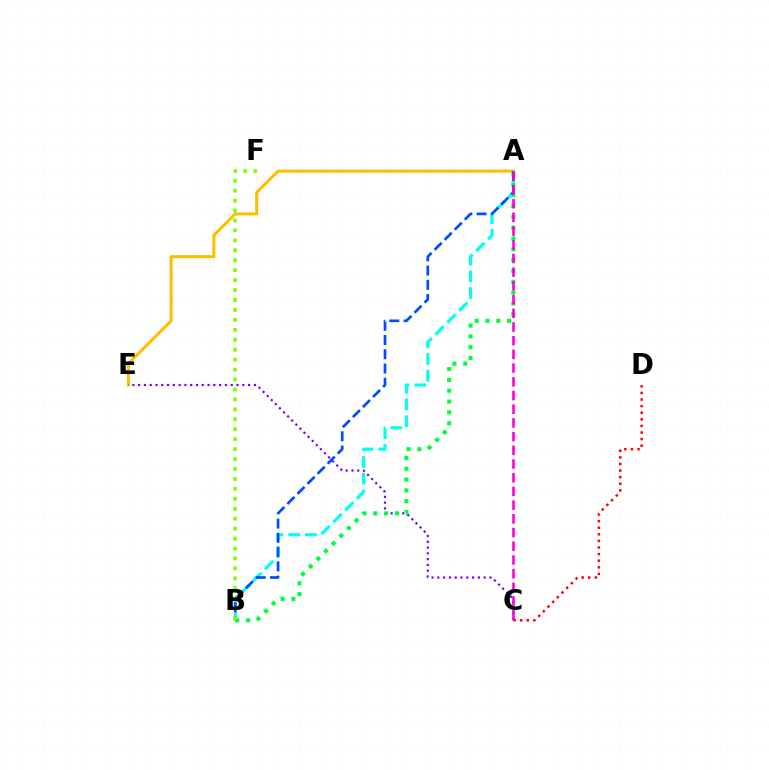{('A', 'E'): [{'color': '#ffbd00', 'line_style': 'solid', 'thickness': 2.19}], ('C', 'E'): [{'color': '#7200ff', 'line_style': 'dotted', 'thickness': 1.57}], ('A', 'B'): [{'color': '#00ff39', 'line_style': 'dotted', 'thickness': 2.94}, {'color': '#00fff6', 'line_style': 'dashed', 'thickness': 2.27}, {'color': '#004bff', 'line_style': 'dashed', 'thickness': 1.94}], ('C', 'D'): [{'color': '#ff0000', 'line_style': 'dotted', 'thickness': 1.79}], ('A', 'C'): [{'color': '#ff00cf', 'line_style': 'dashed', 'thickness': 1.86}], ('B', 'F'): [{'color': '#84ff00', 'line_style': 'dotted', 'thickness': 2.7}]}